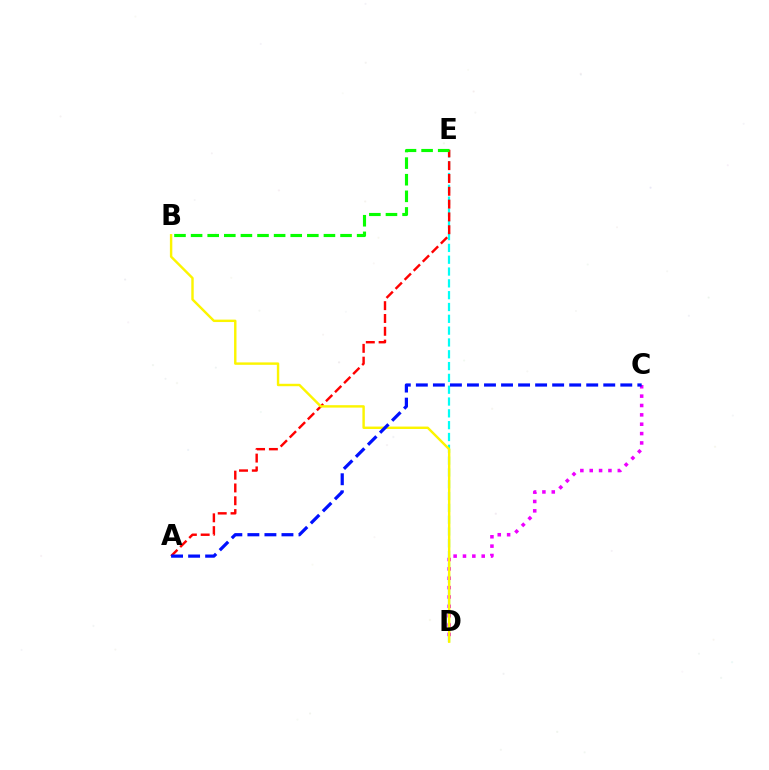{('D', 'E'): [{'color': '#00fff6', 'line_style': 'dashed', 'thickness': 1.61}], ('C', 'D'): [{'color': '#ee00ff', 'line_style': 'dotted', 'thickness': 2.54}], ('A', 'E'): [{'color': '#ff0000', 'line_style': 'dashed', 'thickness': 1.74}], ('B', 'D'): [{'color': '#fcf500', 'line_style': 'solid', 'thickness': 1.74}], ('B', 'E'): [{'color': '#08ff00', 'line_style': 'dashed', 'thickness': 2.26}], ('A', 'C'): [{'color': '#0010ff', 'line_style': 'dashed', 'thickness': 2.31}]}